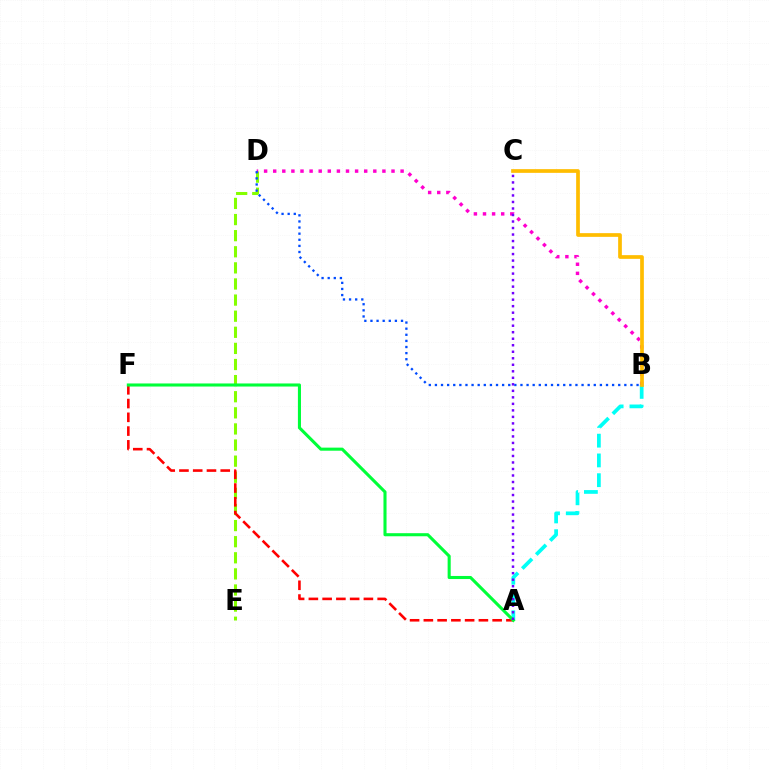{('D', 'E'): [{'color': '#84ff00', 'line_style': 'dashed', 'thickness': 2.19}], ('A', 'B'): [{'color': '#00fff6', 'line_style': 'dashed', 'thickness': 2.68}], ('B', 'D'): [{'color': '#ff00cf', 'line_style': 'dotted', 'thickness': 2.47}, {'color': '#004bff', 'line_style': 'dotted', 'thickness': 1.66}], ('B', 'C'): [{'color': '#ffbd00', 'line_style': 'solid', 'thickness': 2.67}], ('A', 'F'): [{'color': '#ff0000', 'line_style': 'dashed', 'thickness': 1.87}, {'color': '#00ff39', 'line_style': 'solid', 'thickness': 2.22}], ('A', 'C'): [{'color': '#7200ff', 'line_style': 'dotted', 'thickness': 1.77}]}